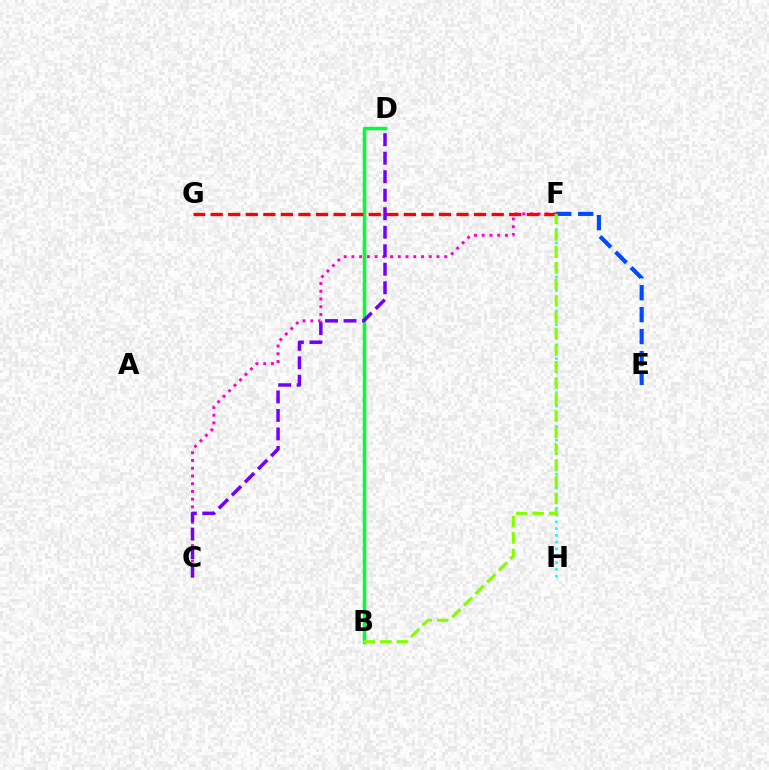{('B', 'D'): [{'color': '#ffbd00', 'line_style': 'dotted', 'thickness': 2.28}, {'color': '#00ff39', 'line_style': 'solid', 'thickness': 2.5}], ('E', 'F'): [{'color': '#004bff', 'line_style': 'dashed', 'thickness': 2.98}], ('C', 'F'): [{'color': '#ff00cf', 'line_style': 'dotted', 'thickness': 2.1}], ('F', 'G'): [{'color': '#ff0000', 'line_style': 'dashed', 'thickness': 2.39}], ('C', 'D'): [{'color': '#7200ff', 'line_style': 'dashed', 'thickness': 2.51}], ('F', 'H'): [{'color': '#00fff6', 'line_style': 'dotted', 'thickness': 1.85}], ('B', 'F'): [{'color': '#84ff00', 'line_style': 'dashed', 'thickness': 2.24}]}